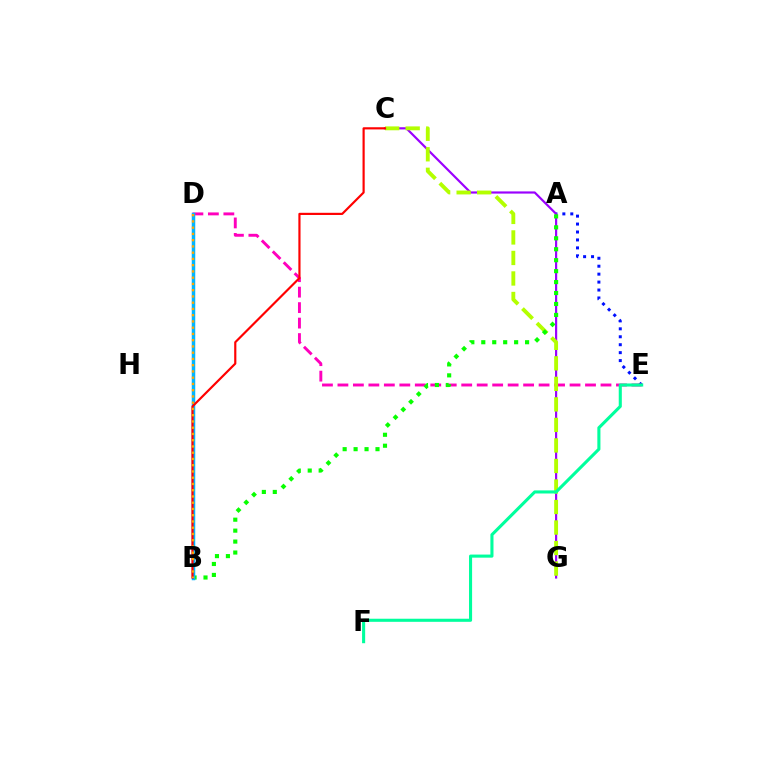{('A', 'E'): [{'color': '#0010ff', 'line_style': 'dotted', 'thickness': 2.16}], ('C', 'G'): [{'color': '#9b00ff', 'line_style': 'solid', 'thickness': 1.57}, {'color': '#b3ff00', 'line_style': 'dashed', 'thickness': 2.79}], ('D', 'E'): [{'color': '#ff00bd', 'line_style': 'dashed', 'thickness': 2.1}], ('A', 'B'): [{'color': '#08ff00', 'line_style': 'dotted', 'thickness': 2.97}], ('E', 'F'): [{'color': '#00ff9d', 'line_style': 'solid', 'thickness': 2.22}], ('B', 'D'): [{'color': '#00b5ff', 'line_style': 'solid', 'thickness': 2.51}, {'color': '#ffa500', 'line_style': 'dotted', 'thickness': 1.7}], ('B', 'C'): [{'color': '#ff0000', 'line_style': 'solid', 'thickness': 1.56}]}